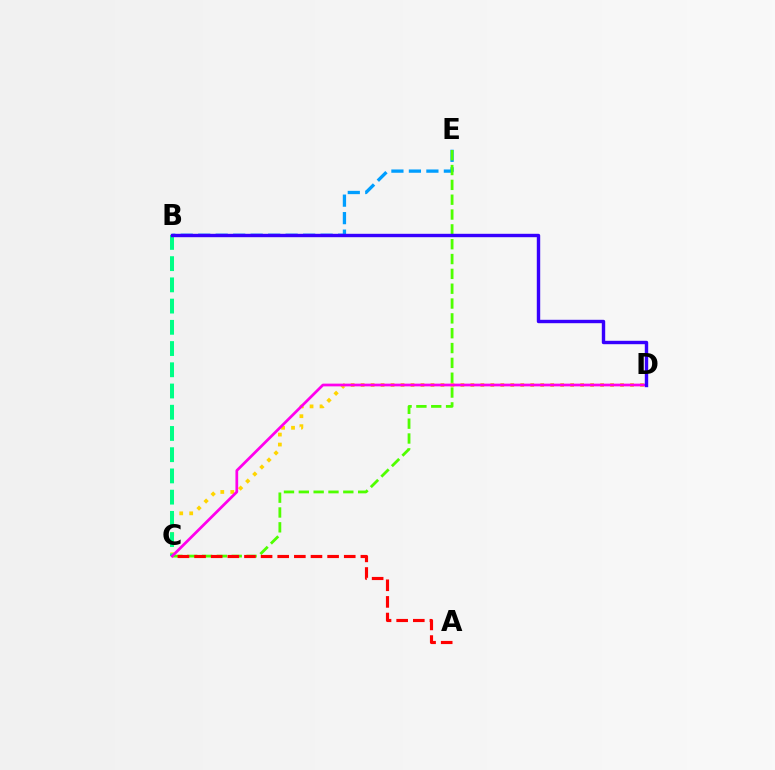{('B', 'E'): [{'color': '#009eff', 'line_style': 'dashed', 'thickness': 2.38}], ('C', 'E'): [{'color': '#4fff00', 'line_style': 'dashed', 'thickness': 2.02}], ('C', 'D'): [{'color': '#ffd500', 'line_style': 'dotted', 'thickness': 2.71}, {'color': '#ff00ed', 'line_style': 'solid', 'thickness': 1.97}], ('A', 'C'): [{'color': '#ff0000', 'line_style': 'dashed', 'thickness': 2.26}], ('B', 'C'): [{'color': '#00ff86', 'line_style': 'dashed', 'thickness': 2.88}], ('B', 'D'): [{'color': '#3700ff', 'line_style': 'solid', 'thickness': 2.45}]}